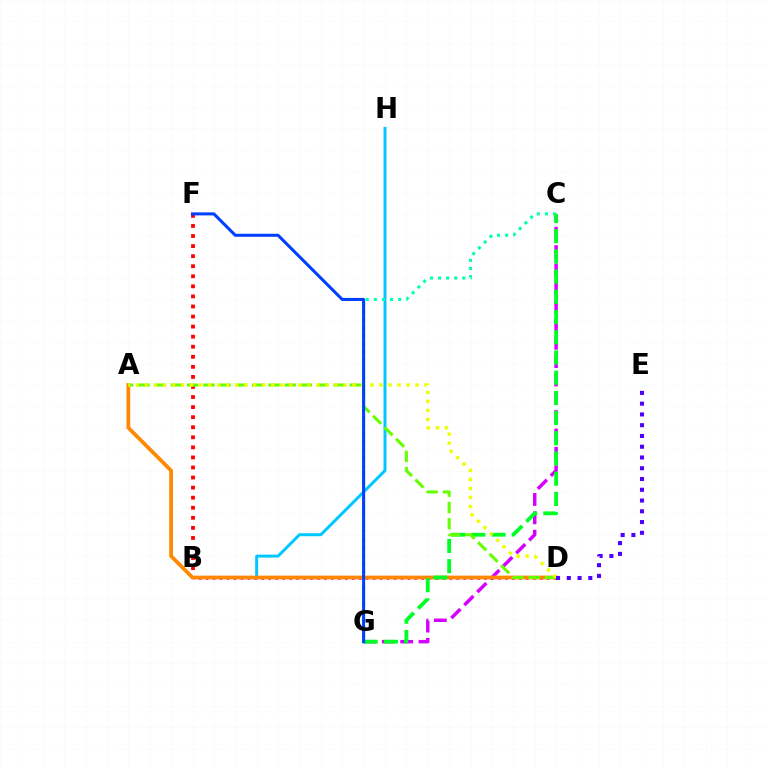{('C', 'G'): [{'color': '#d600ff', 'line_style': 'dashed', 'thickness': 2.49}, {'color': '#00ffaf', 'line_style': 'dotted', 'thickness': 2.2}, {'color': '#00ff27', 'line_style': 'dashed', 'thickness': 2.75}], ('B', 'F'): [{'color': '#ff0000', 'line_style': 'dotted', 'thickness': 2.73}], ('B', 'D'): [{'color': '#ff00a0', 'line_style': 'dotted', 'thickness': 1.89}], ('B', 'H'): [{'color': '#00c7ff', 'line_style': 'solid', 'thickness': 2.15}], ('A', 'D'): [{'color': '#ff8800', 'line_style': 'solid', 'thickness': 2.69}, {'color': '#66ff00', 'line_style': 'dashed', 'thickness': 2.21}, {'color': '#eeff00', 'line_style': 'dotted', 'thickness': 2.45}], ('D', 'E'): [{'color': '#4f00ff', 'line_style': 'dotted', 'thickness': 2.92}], ('F', 'G'): [{'color': '#003fff', 'line_style': 'solid', 'thickness': 2.18}]}